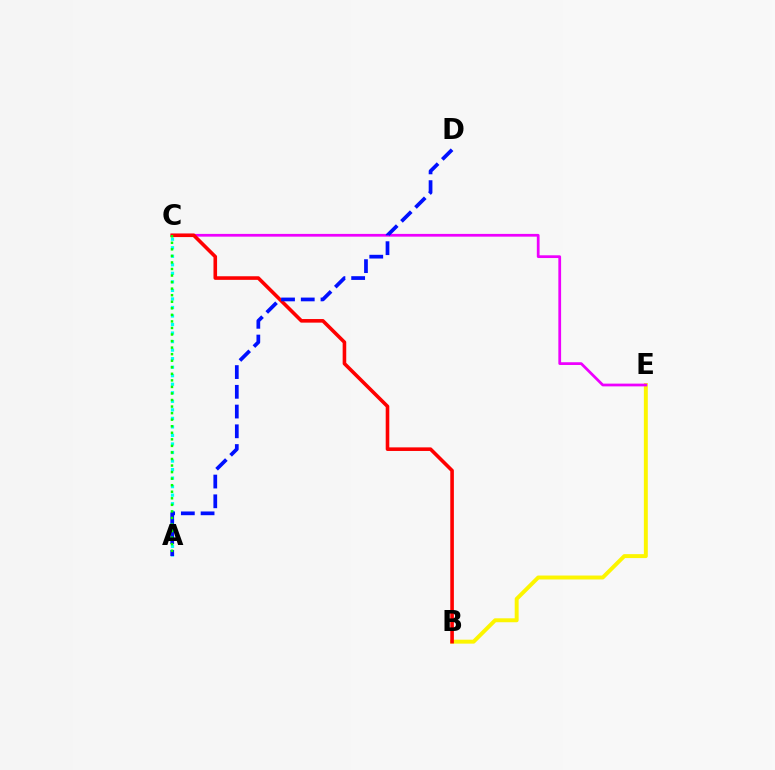{('B', 'E'): [{'color': '#fcf500', 'line_style': 'solid', 'thickness': 2.83}], ('A', 'C'): [{'color': '#00fff6', 'line_style': 'dotted', 'thickness': 2.32}, {'color': '#08ff00', 'line_style': 'dotted', 'thickness': 1.78}], ('C', 'E'): [{'color': '#ee00ff', 'line_style': 'solid', 'thickness': 1.98}], ('B', 'C'): [{'color': '#ff0000', 'line_style': 'solid', 'thickness': 2.59}], ('A', 'D'): [{'color': '#0010ff', 'line_style': 'dashed', 'thickness': 2.68}]}